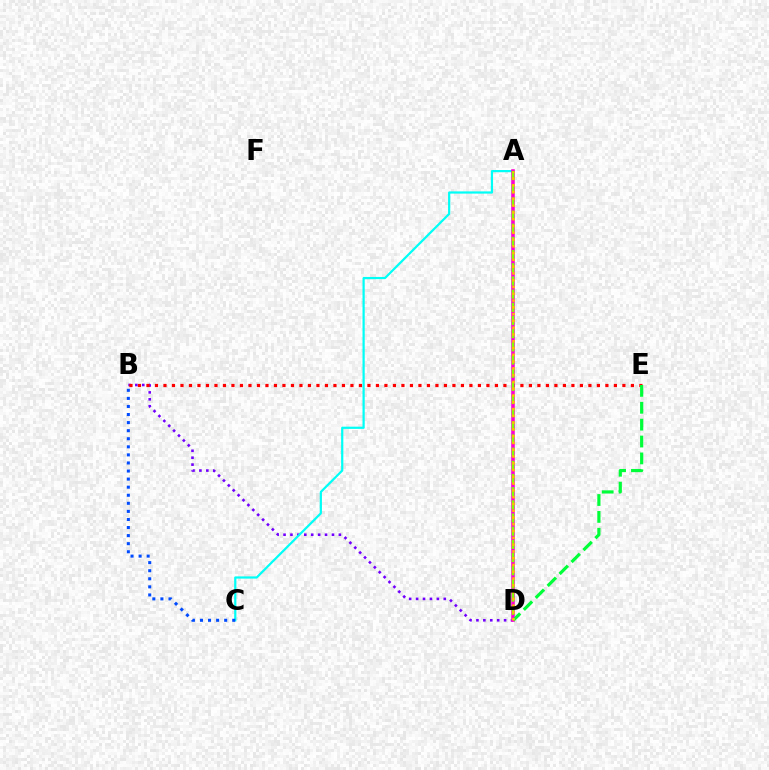{('B', 'D'): [{'color': '#7200ff', 'line_style': 'dotted', 'thickness': 1.88}], ('A', 'C'): [{'color': '#00fff6', 'line_style': 'solid', 'thickness': 1.59}], ('B', 'E'): [{'color': '#ff0000', 'line_style': 'dotted', 'thickness': 2.31}], ('A', 'D'): [{'color': '#ff00cf', 'line_style': 'solid', 'thickness': 2.56}, {'color': '#84ff00', 'line_style': 'dashed', 'thickness': 1.79}, {'color': '#ffbd00', 'line_style': 'dotted', 'thickness': 1.84}], ('D', 'E'): [{'color': '#00ff39', 'line_style': 'dashed', 'thickness': 2.29}], ('B', 'C'): [{'color': '#004bff', 'line_style': 'dotted', 'thickness': 2.19}]}